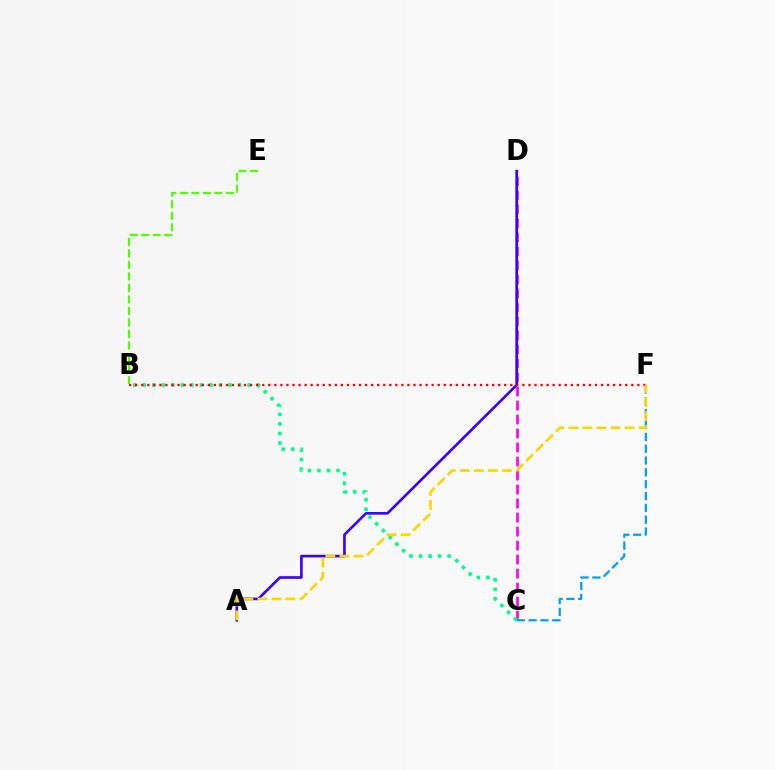{('C', 'D'): [{'color': '#ff00ed', 'line_style': 'dashed', 'thickness': 1.9}], ('C', 'F'): [{'color': '#009eff', 'line_style': 'dashed', 'thickness': 1.61}], ('B', 'C'): [{'color': '#00ff86', 'line_style': 'dotted', 'thickness': 2.59}], ('A', 'D'): [{'color': '#3700ff', 'line_style': 'solid', 'thickness': 1.9}], ('B', 'F'): [{'color': '#ff0000', 'line_style': 'dotted', 'thickness': 1.64}], ('A', 'F'): [{'color': '#ffd500', 'line_style': 'dashed', 'thickness': 1.91}], ('B', 'E'): [{'color': '#4fff00', 'line_style': 'dashed', 'thickness': 1.56}]}